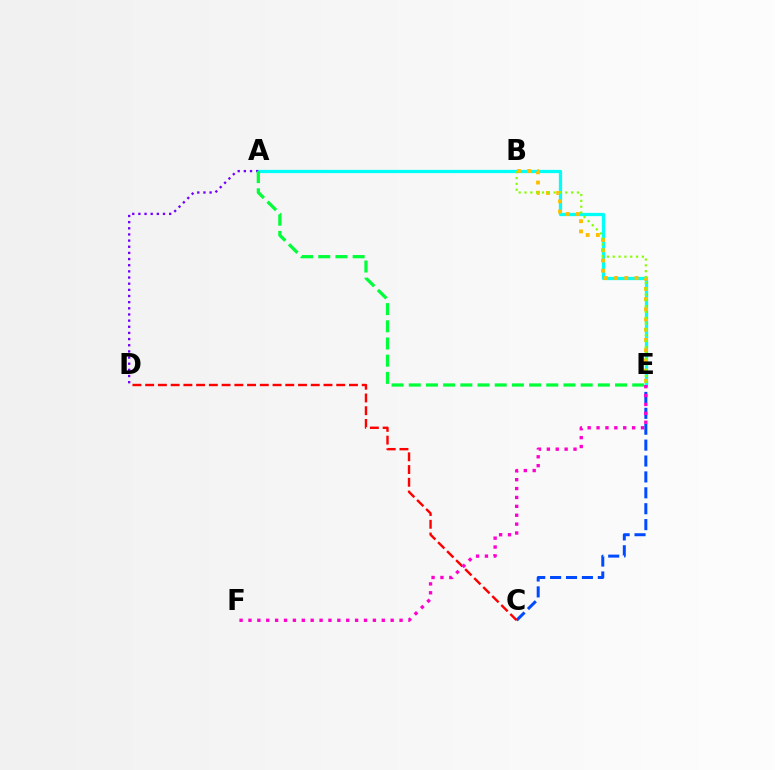{('A', 'E'): [{'color': '#00fff6', 'line_style': 'solid', 'thickness': 2.34}, {'color': '#00ff39', 'line_style': 'dashed', 'thickness': 2.34}], ('C', 'E'): [{'color': '#004bff', 'line_style': 'dashed', 'thickness': 2.16}], ('A', 'D'): [{'color': '#7200ff', 'line_style': 'dotted', 'thickness': 1.67}], ('C', 'D'): [{'color': '#ff0000', 'line_style': 'dashed', 'thickness': 1.73}], ('B', 'E'): [{'color': '#ffbd00', 'line_style': 'dotted', 'thickness': 2.77}, {'color': '#84ff00', 'line_style': 'dotted', 'thickness': 1.58}], ('E', 'F'): [{'color': '#ff00cf', 'line_style': 'dotted', 'thickness': 2.41}]}